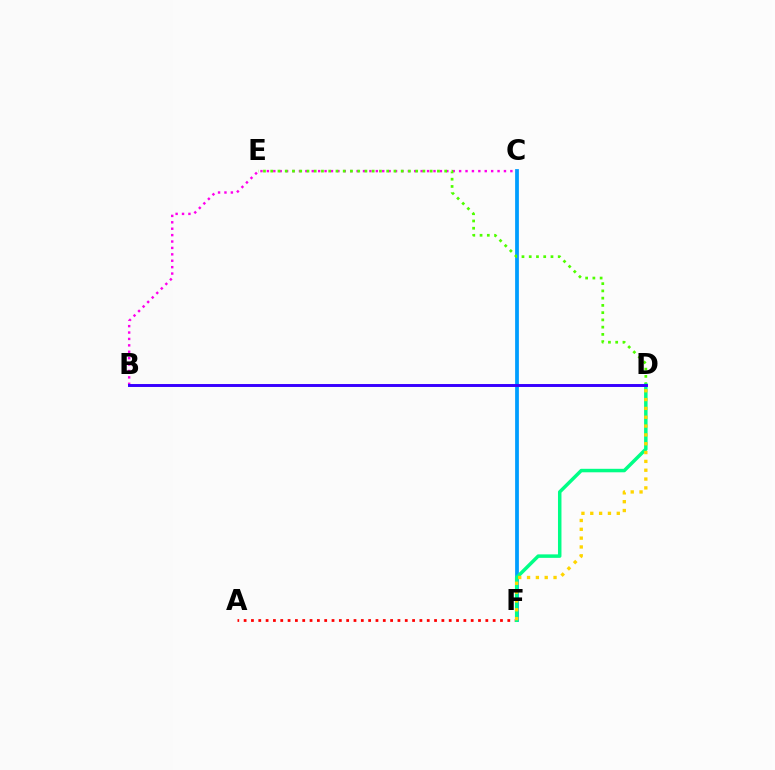{('A', 'F'): [{'color': '#ff0000', 'line_style': 'dotted', 'thickness': 1.99}], ('C', 'F'): [{'color': '#009eff', 'line_style': 'solid', 'thickness': 2.71}], ('B', 'C'): [{'color': '#ff00ed', 'line_style': 'dotted', 'thickness': 1.74}], ('D', 'E'): [{'color': '#4fff00', 'line_style': 'dotted', 'thickness': 1.97}], ('D', 'F'): [{'color': '#00ff86', 'line_style': 'solid', 'thickness': 2.51}, {'color': '#ffd500', 'line_style': 'dotted', 'thickness': 2.4}], ('B', 'D'): [{'color': '#3700ff', 'line_style': 'solid', 'thickness': 2.12}]}